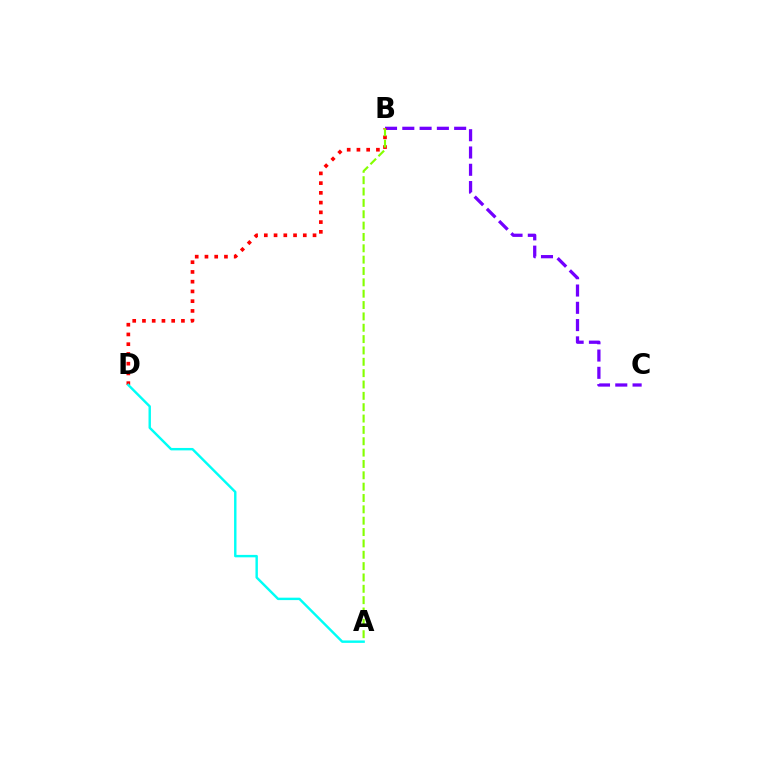{('B', 'C'): [{'color': '#7200ff', 'line_style': 'dashed', 'thickness': 2.35}], ('B', 'D'): [{'color': '#ff0000', 'line_style': 'dotted', 'thickness': 2.65}], ('A', 'B'): [{'color': '#84ff00', 'line_style': 'dashed', 'thickness': 1.54}], ('A', 'D'): [{'color': '#00fff6', 'line_style': 'solid', 'thickness': 1.75}]}